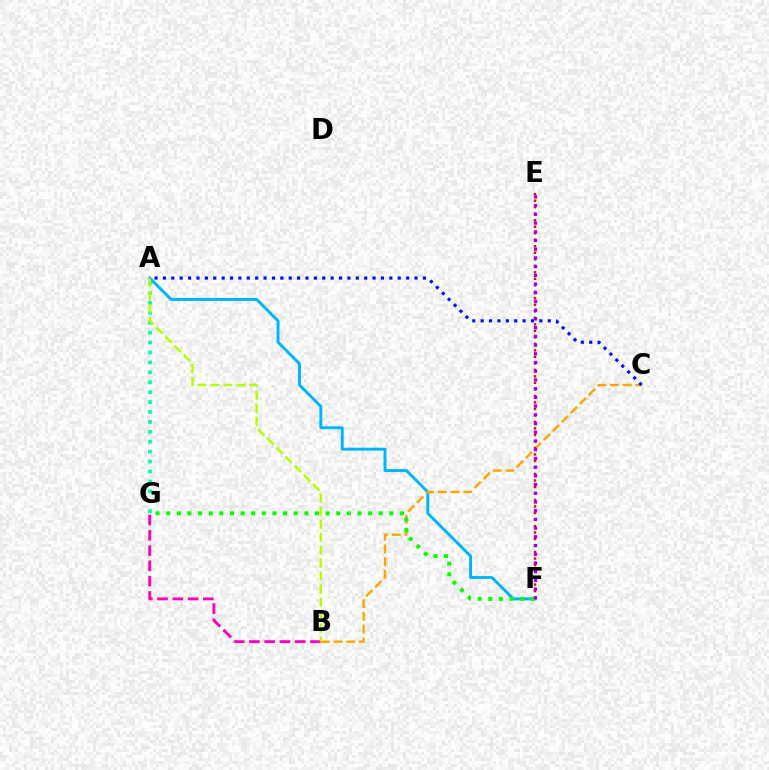{('A', 'F'): [{'color': '#00b5ff', 'line_style': 'solid', 'thickness': 2.12}], ('B', 'G'): [{'color': '#ff00bd', 'line_style': 'dashed', 'thickness': 2.07}], ('A', 'G'): [{'color': '#00ff9d', 'line_style': 'dotted', 'thickness': 2.69}], ('B', 'C'): [{'color': '#ffa500', 'line_style': 'dashed', 'thickness': 1.73}], ('A', 'C'): [{'color': '#0010ff', 'line_style': 'dotted', 'thickness': 2.28}], ('F', 'G'): [{'color': '#08ff00', 'line_style': 'dotted', 'thickness': 2.89}], ('A', 'B'): [{'color': '#b3ff00', 'line_style': 'dashed', 'thickness': 1.76}], ('E', 'F'): [{'color': '#ff0000', 'line_style': 'dotted', 'thickness': 1.77}, {'color': '#9b00ff', 'line_style': 'dotted', 'thickness': 2.37}]}